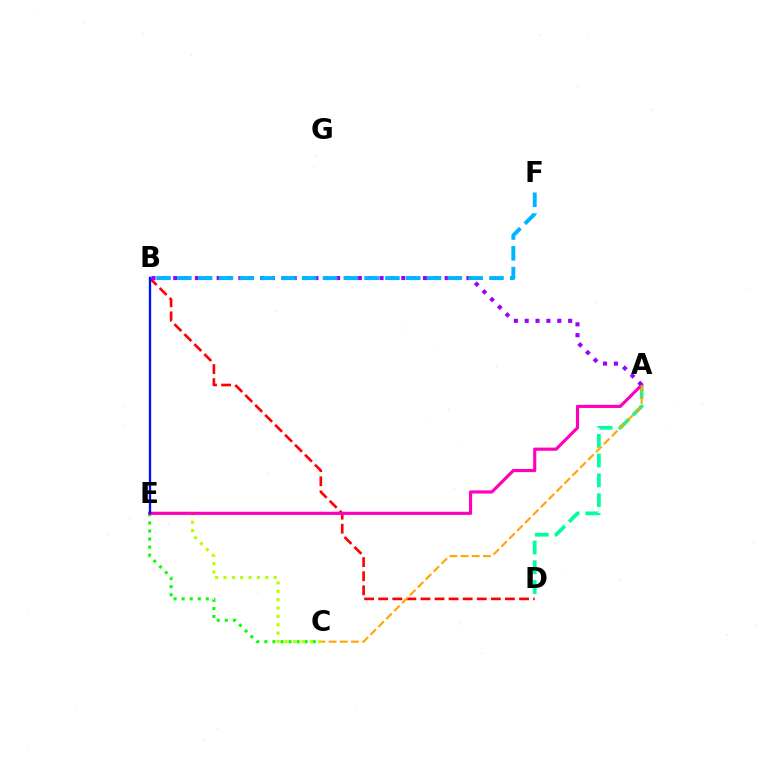{('B', 'D'): [{'color': '#ff0000', 'line_style': 'dashed', 'thickness': 1.91}], ('C', 'E'): [{'color': '#b3ff00', 'line_style': 'dotted', 'thickness': 2.27}, {'color': '#08ff00', 'line_style': 'dotted', 'thickness': 2.19}], ('A', 'D'): [{'color': '#00ff9d', 'line_style': 'dashed', 'thickness': 2.69}], ('A', 'E'): [{'color': '#ff00bd', 'line_style': 'solid', 'thickness': 2.27}], ('A', 'B'): [{'color': '#9b00ff', 'line_style': 'dotted', 'thickness': 2.95}], ('B', 'F'): [{'color': '#00b5ff', 'line_style': 'dashed', 'thickness': 2.83}], ('A', 'C'): [{'color': '#ffa500', 'line_style': 'dashed', 'thickness': 1.52}], ('B', 'E'): [{'color': '#0010ff', 'line_style': 'solid', 'thickness': 1.67}]}